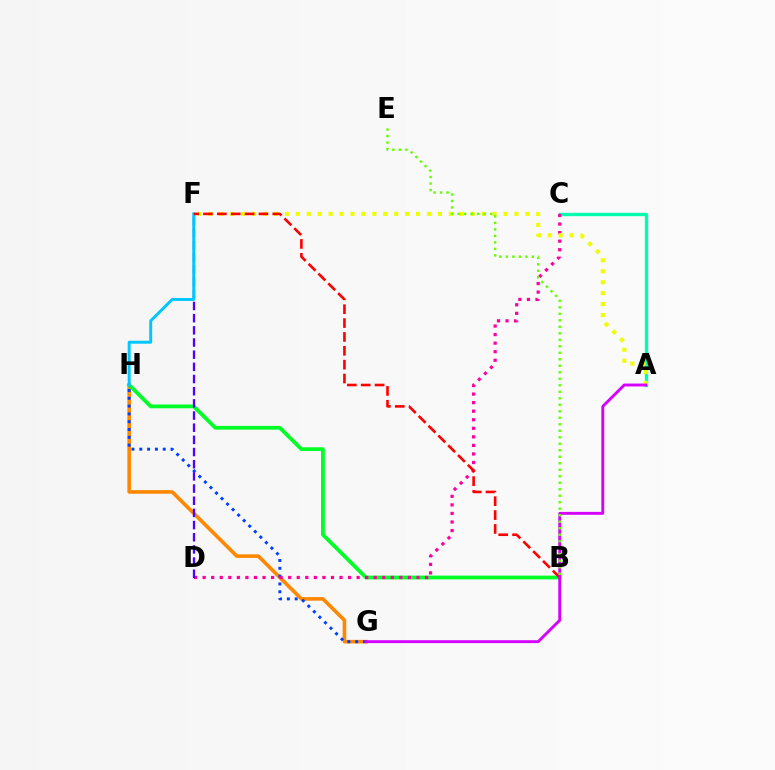{('G', 'H'): [{'color': '#ff8800', 'line_style': 'solid', 'thickness': 2.6}, {'color': '#003fff', 'line_style': 'dotted', 'thickness': 2.12}], ('A', 'C'): [{'color': '#00ffaf', 'line_style': 'solid', 'thickness': 2.41}], ('B', 'H'): [{'color': '#00ff27', 'line_style': 'solid', 'thickness': 2.7}], ('C', 'D'): [{'color': '#ff00a0', 'line_style': 'dotted', 'thickness': 2.32}], ('D', 'F'): [{'color': '#4f00ff', 'line_style': 'dashed', 'thickness': 1.65}], ('A', 'F'): [{'color': '#eeff00', 'line_style': 'dotted', 'thickness': 2.97}], ('F', 'H'): [{'color': '#00c7ff', 'line_style': 'solid', 'thickness': 2.13}], ('B', 'F'): [{'color': '#ff0000', 'line_style': 'dashed', 'thickness': 1.88}], ('A', 'G'): [{'color': '#d600ff', 'line_style': 'solid', 'thickness': 2.08}], ('B', 'E'): [{'color': '#66ff00', 'line_style': 'dotted', 'thickness': 1.77}]}